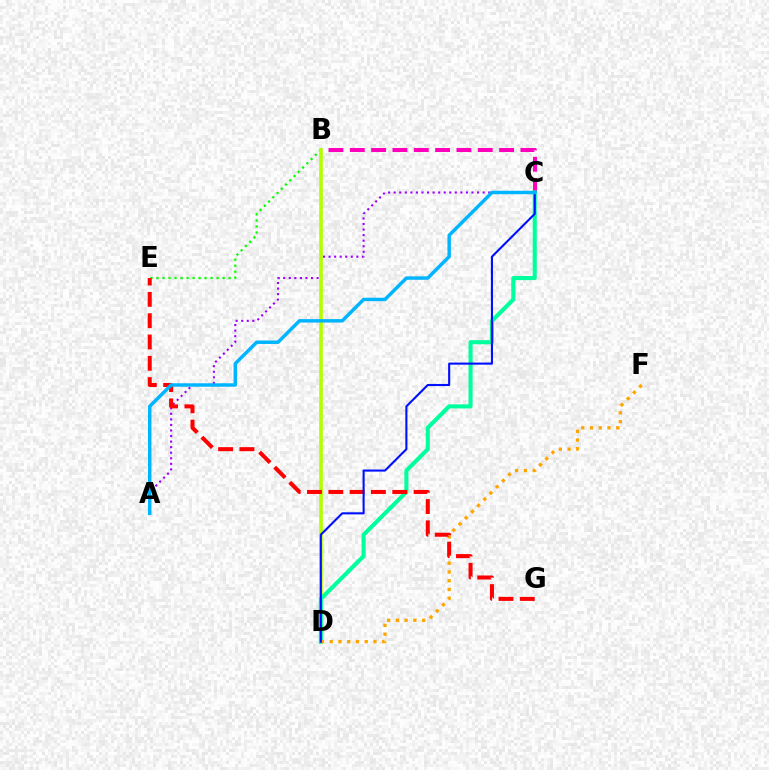{('B', 'C'): [{'color': '#ff00bd', 'line_style': 'dashed', 'thickness': 2.9}], ('B', 'E'): [{'color': '#08ff00', 'line_style': 'dotted', 'thickness': 1.63}], ('A', 'C'): [{'color': '#9b00ff', 'line_style': 'dotted', 'thickness': 1.51}, {'color': '#00b5ff', 'line_style': 'solid', 'thickness': 2.49}], ('B', 'D'): [{'color': '#b3ff00', 'line_style': 'solid', 'thickness': 2.6}], ('C', 'D'): [{'color': '#00ff9d', 'line_style': 'solid', 'thickness': 2.94}, {'color': '#0010ff', 'line_style': 'solid', 'thickness': 1.51}], ('D', 'F'): [{'color': '#ffa500', 'line_style': 'dotted', 'thickness': 2.38}], ('E', 'G'): [{'color': '#ff0000', 'line_style': 'dashed', 'thickness': 2.9}]}